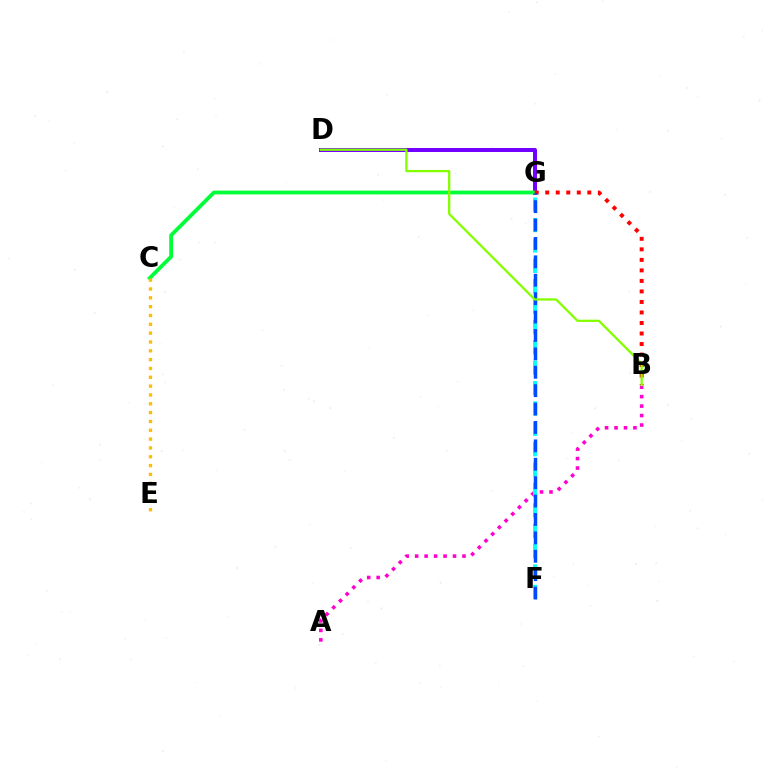{('D', 'G'): [{'color': '#7200ff', 'line_style': 'solid', 'thickness': 2.87}], ('C', 'G'): [{'color': '#00ff39', 'line_style': 'solid', 'thickness': 2.73}], ('A', 'B'): [{'color': '#ff00cf', 'line_style': 'dotted', 'thickness': 2.57}], ('C', 'E'): [{'color': '#ffbd00', 'line_style': 'dotted', 'thickness': 2.4}], ('B', 'G'): [{'color': '#ff0000', 'line_style': 'dotted', 'thickness': 2.86}], ('F', 'G'): [{'color': '#00fff6', 'line_style': 'dashed', 'thickness': 2.77}, {'color': '#004bff', 'line_style': 'dashed', 'thickness': 2.5}], ('B', 'D'): [{'color': '#84ff00', 'line_style': 'solid', 'thickness': 1.64}]}